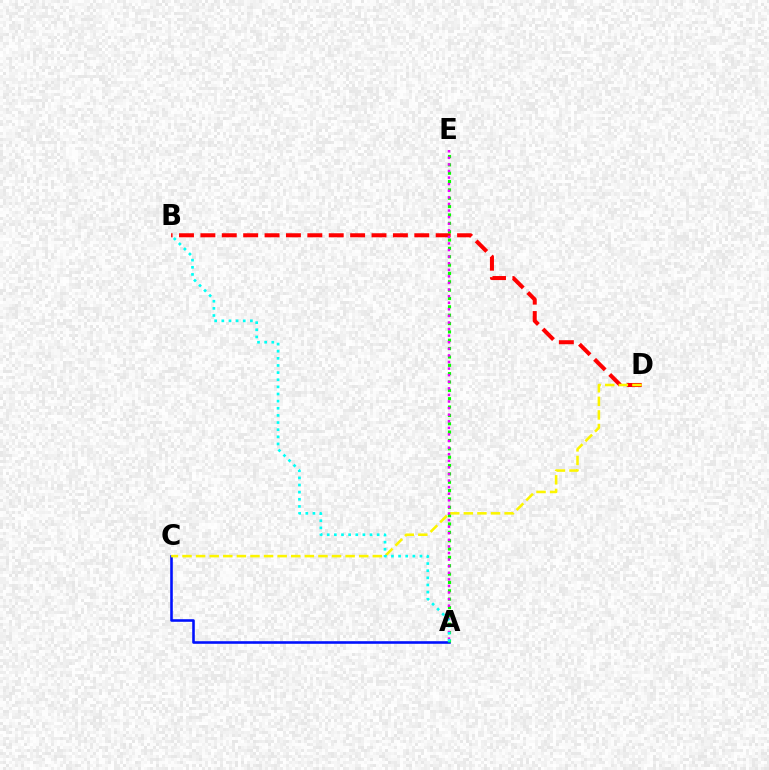{('A', 'C'): [{'color': '#0010ff', 'line_style': 'solid', 'thickness': 1.86}], ('B', 'D'): [{'color': '#ff0000', 'line_style': 'dashed', 'thickness': 2.91}], ('A', 'E'): [{'color': '#08ff00', 'line_style': 'dotted', 'thickness': 2.27}, {'color': '#ee00ff', 'line_style': 'dotted', 'thickness': 1.79}], ('C', 'D'): [{'color': '#fcf500', 'line_style': 'dashed', 'thickness': 1.85}], ('A', 'B'): [{'color': '#00fff6', 'line_style': 'dotted', 'thickness': 1.94}]}